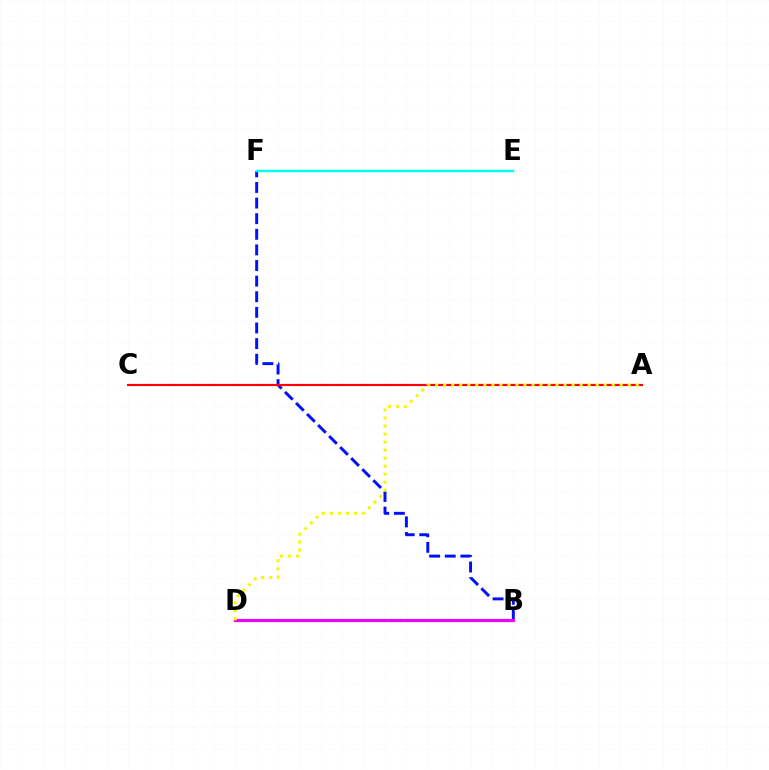{('B', 'F'): [{'color': '#0010ff', 'line_style': 'dashed', 'thickness': 2.12}], ('B', 'D'): [{'color': '#08ff00', 'line_style': 'dotted', 'thickness': 2.22}, {'color': '#ee00ff', 'line_style': 'solid', 'thickness': 2.23}], ('E', 'F'): [{'color': '#00fff6', 'line_style': 'solid', 'thickness': 1.75}], ('A', 'C'): [{'color': '#ff0000', 'line_style': 'solid', 'thickness': 1.55}], ('A', 'D'): [{'color': '#fcf500', 'line_style': 'dotted', 'thickness': 2.18}]}